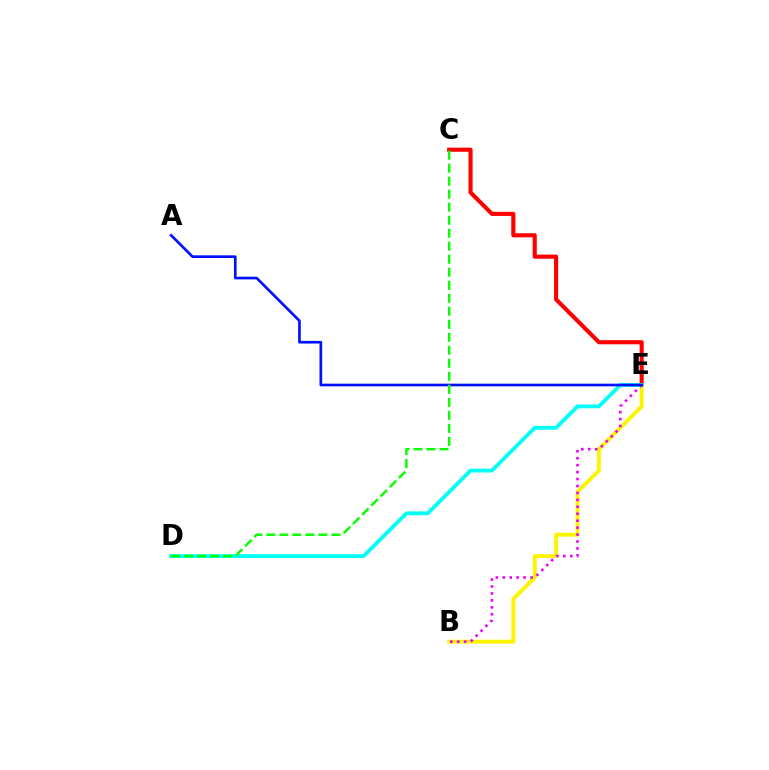{('C', 'E'): [{'color': '#ff0000', 'line_style': 'solid', 'thickness': 2.96}], ('B', 'E'): [{'color': '#fcf500', 'line_style': 'solid', 'thickness': 2.81}, {'color': '#ee00ff', 'line_style': 'dotted', 'thickness': 1.89}], ('D', 'E'): [{'color': '#00fff6', 'line_style': 'solid', 'thickness': 2.75}], ('A', 'E'): [{'color': '#0010ff', 'line_style': 'solid', 'thickness': 1.92}], ('C', 'D'): [{'color': '#08ff00', 'line_style': 'dashed', 'thickness': 1.77}]}